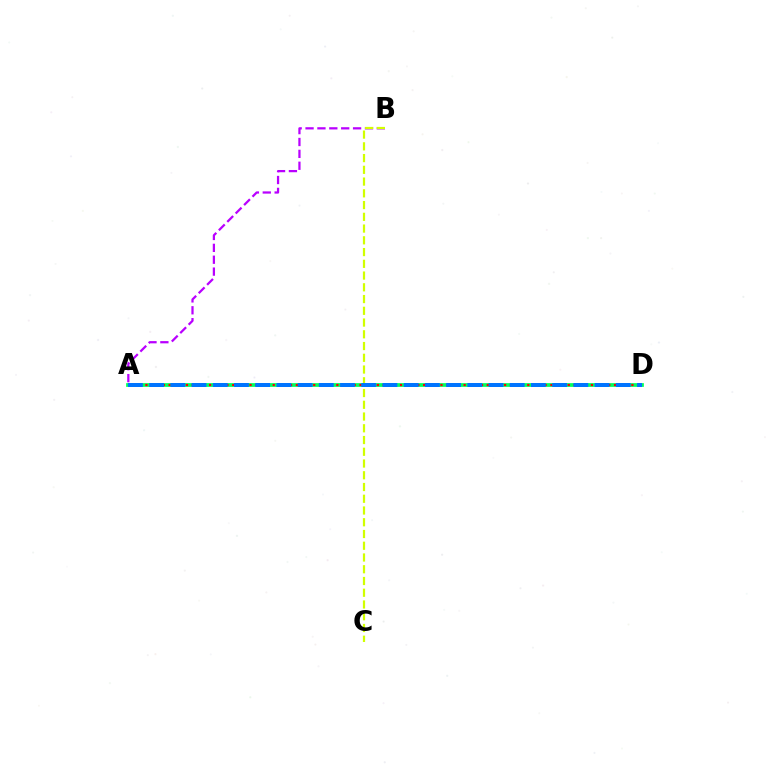{('A', 'D'): [{'color': '#00ff5c', 'line_style': 'solid', 'thickness': 2.69}, {'color': '#ff0000', 'line_style': 'dotted', 'thickness': 1.57}, {'color': '#0074ff', 'line_style': 'dashed', 'thickness': 2.88}], ('A', 'B'): [{'color': '#b900ff', 'line_style': 'dashed', 'thickness': 1.61}], ('B', 'C'): [{'color': '#d1ff00', 'line_style': 'dashed', 'thickness': 1.6}]}